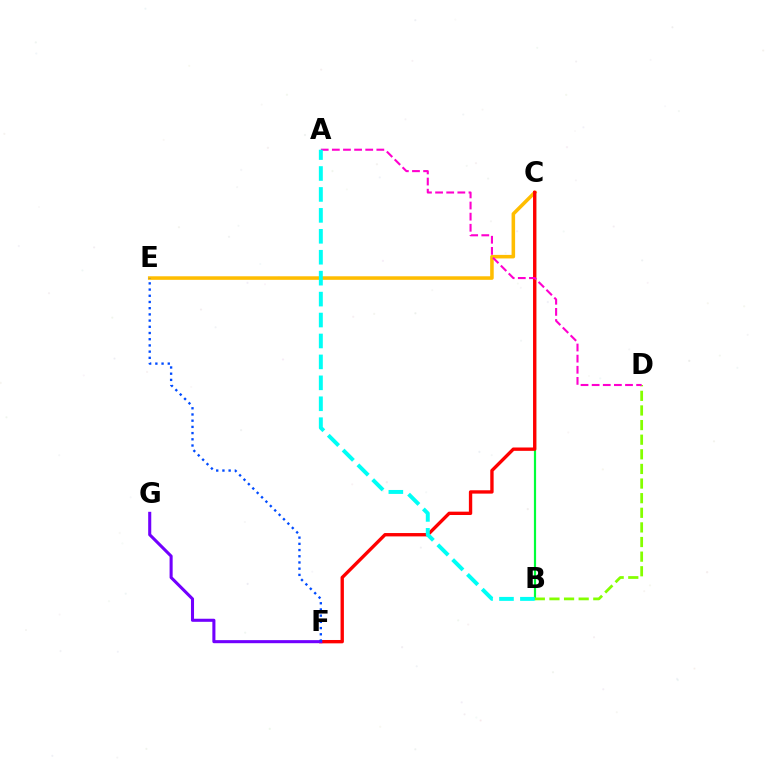{('C', 'E'): [{'color': '#ffbd00', 'line_style': 'solid', 'thickness': 2.56}], ('B', 'C'): [{'color': '#00ff39', 'line_style': 'solid', 'thickness': 1.58}], ('C', 'F'): [{'color': '#ff0000', 'line_style': 'solid', 'thickness': 2.41}], ('B', 'D'): [{'color': '#84ff00', 'line_style': 'dashed', 'thickness': 1.99}], ('A', 'D'): [{'color': '#ff00cf', 'line_style': 'dashed', 'thickness': 1.51}], ('F', 'G'): [{'color': '#7200ff', 'line_style': 'solid', 'thickness': 2.21}], ('A', 'B'): [{'color': '#00fff6', 'line_style': 'dashed', 'thickness': 2.84}], ('E', 'F'): [{'color': '#004bff', 'line_style': 'dotted', 'thickness': 1.69}]}